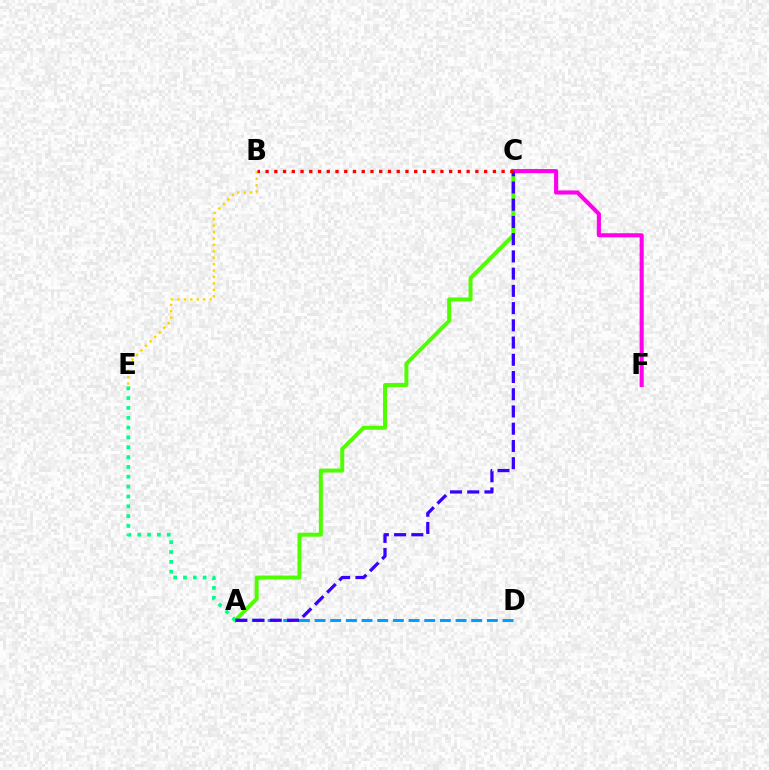{('A', 'D'): [{'color': '#009eff', 'line_style': 'dashed', 'thickness': 2.13}], ('A', 'C'): [{'color': '#4fff00', 'line_style': 'solid', 'thickness': 2.85}, {'color': '#3700ff', 'line_style': 'dashed', 'thickness': 2.34}], ('C', 'F'): [{'color': '#ff00ed', 'line_style': 'solid', 'thickness': 2.95}], ('A', 'E'): [{'color': '#00ff86', 'line_style': 'dotted', 'thickness': 2.67}], ('B', 'E'): [{'color': '#ffd500', 'line_style': 'dotted', 'thickness': 1.75}], ('B', 'C'): [{'color': '#ff0000', 'line_style': 'dotted', 'thickness': 2.38}]}